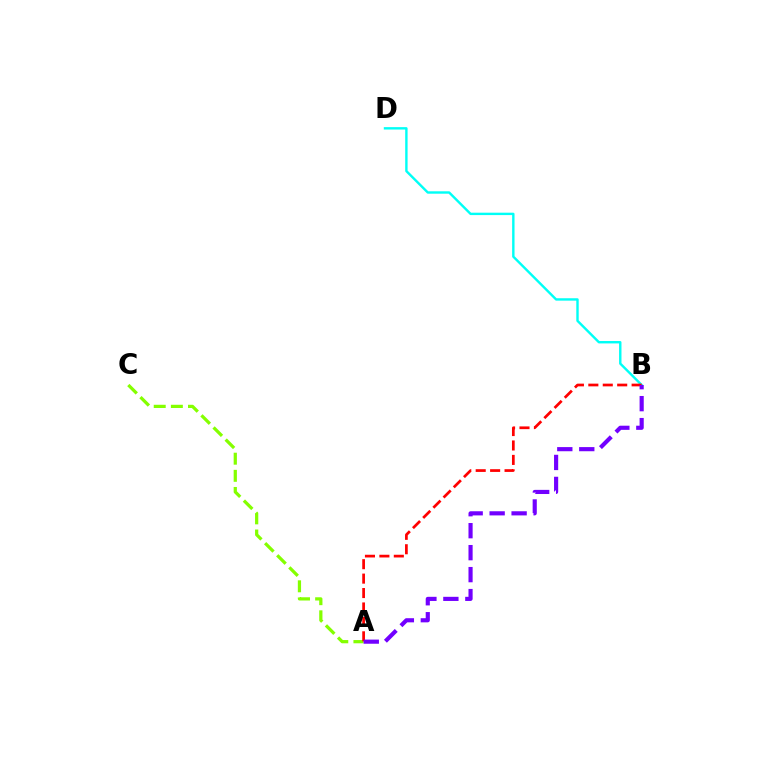{('B', 'D'): [{'color': '#00fff6', 'line_style': 'solid', 'thickness': 1.73}], ('A', 'C'): [{'color': '#84ff00', 'line_style': 'dashed', 'thickness': 2.33}], ('A', 'B'): [{'color': '#ff0000', 'line_style': 'dashed', 'thickness': 1.96}, {'color': '#7200ff', 'line_style': 'dashed', 'thickness': 2.98}]}